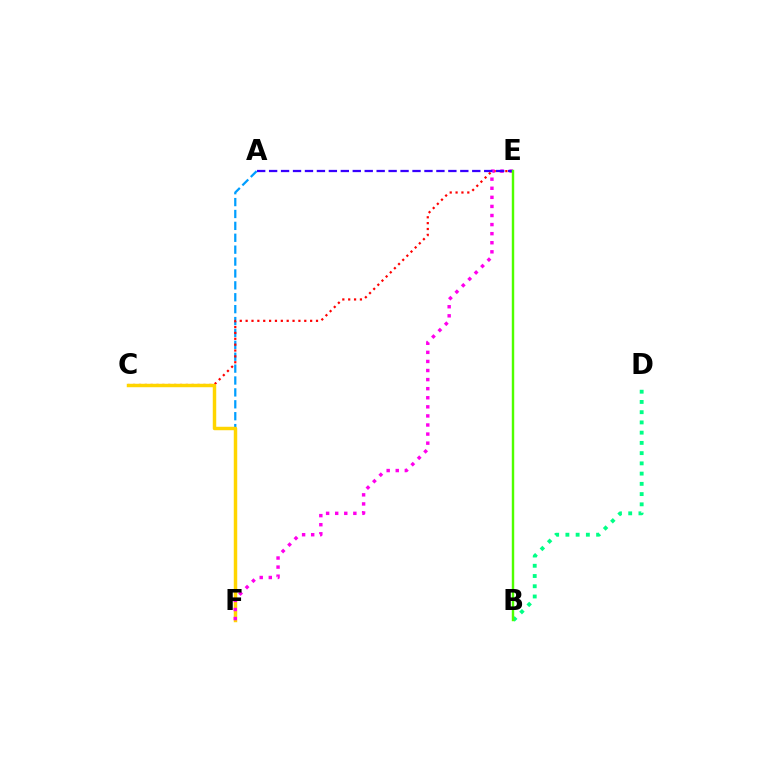{('A', 'F'): [{'color': '#009eff', 'line_style': 'dashed', 'thickness': 1.62}], ('C', 'E'): [{'color': '#ff0000', 'line_style': 'dotted', 'thickness': 1.59}], ('C', 'F'): [{'color': '#ffd500', 'line_style': 'solid', 'thickness': 2.49}], ('E', 'F'): [{'color': '#ff00ed', 'line_style': 'dotted', 'thickness': 2.47}], ('B', 'D'): [{'color': '#00ff86', 'line_style': 'dotted', 'thickness': 2.78}], ('A', 'E'): [{'color': '#3700ff', 'line_style': 'dashed', 'thickness': 1.62}], ('B', 'E'): [{'color': '#4fff00', 'line_style': 'solid', 'thickness': 1.74}]}